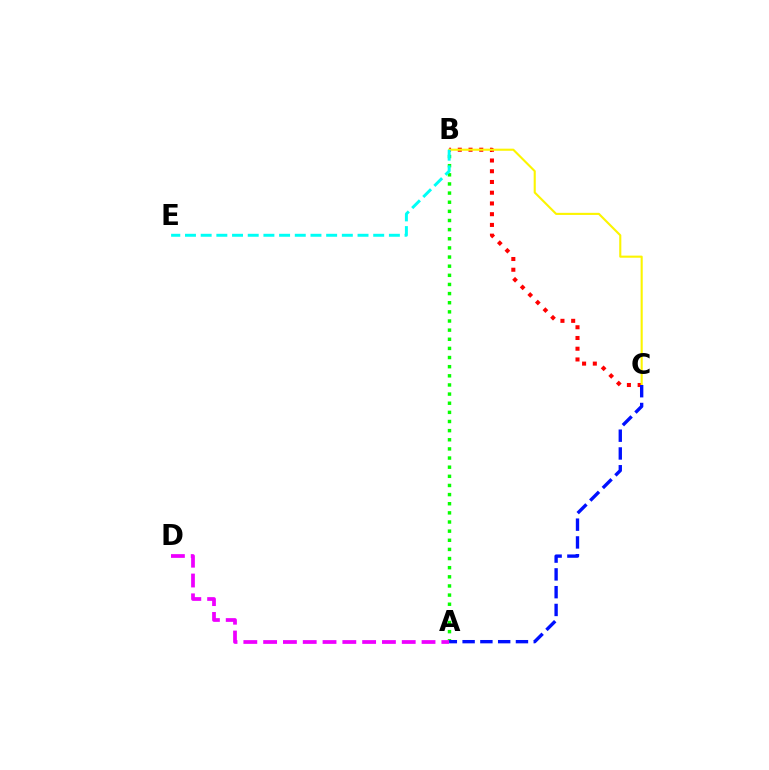{('B', 'C'): [{'color': '#ff0000', 'line_style': 'dotted', 'thickness': 2.92}, {'color': '#fcf500', 'line_style': 'solid', 'thickness': 1.52}], ('A', 'B'): [{'color': '#08ff00', 'line_style': 'dotted', 'thickness': 2.48}], ('B', 'E'): [{'color': '#00fff6', 'line_style': 'dashed', 'thickness': 2.13}], ('A', 'D'): [{'color': '#ee00ff', 'line_style': 'dashed', 'thickness': 2.69}], ('A', 'C'): [{'color': '#0010ff', 'line_style': 'dashed', 'thickness': 2.42}]}